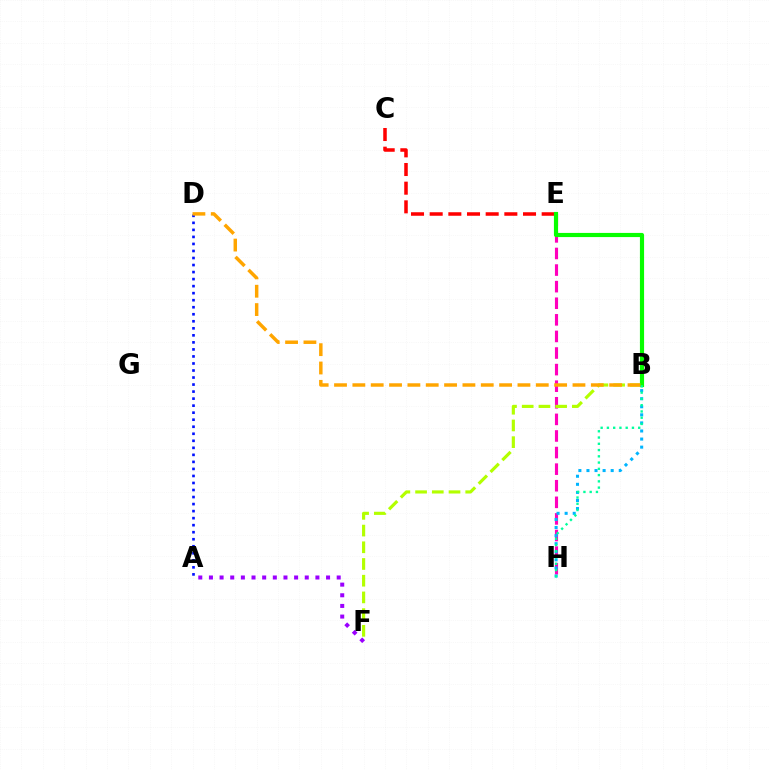{('E', 'H'): [{'color': '#ff00bd', 'line_style': 'dashed', 'thickness': 2.25}], ('B', 'H'): [{'color': '#00b5ff', 'line_style': 'dotted', 'thickness': 2.19}, {'color': '#00ff9d', 'line_style': 'dotted', 'thickness': 1.7}], ('A', 'F'): [{'color': '#9b00ff', 'line_style': 'dotted', 'thickness': 2.89}], ('B', 'F'): [{'color': '#b3ff00', 'line_style': 'dashed', 'thickness': 2.27}], ('C', 'E'): [{'color': '#ff0000', 'line_style': 'dashed', 'thickness': 2.54}], ('A', 'D'): [{'color': '#0010ff', 'line_style': 'dotted', 'thickness': 1.91}], ('B', 'E'): [{'color': '#08ff00', 'line_style': 'solid', 'thickness': 2.99}], ('B', 'D'): [{'color': '#ffa500', 'line_style': 'dashed', 'thickness': 2.49}]}